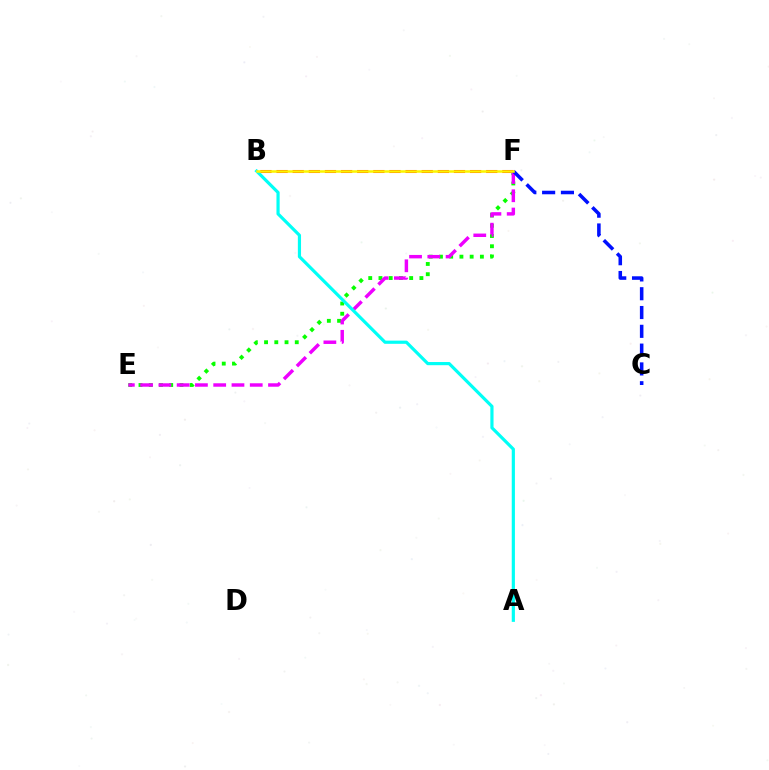{('B', 'F'): [{'color': '#ff0000', 'line_style': 'dashed', 'thickness': 2.19}, {'color': '#fcf500', 'line_style': 'solid', 'thickness': 1.82}], ('E', 'F'): [{'color': '#08ff00', 'line_style': 'dotted', 'thickness': 2.78}, {'color': '#ee00ff', 'line_style': 'dashed', 'thickness': 2.48}], ('C', 'F'): [{'color': '#0010ff', 'line_style': 'dashed', 'thickness': 2.55}], ('A', 'B'): [{'color': '#00fff6', 'line_style': 'solid', 'thickness': 2.29}]}